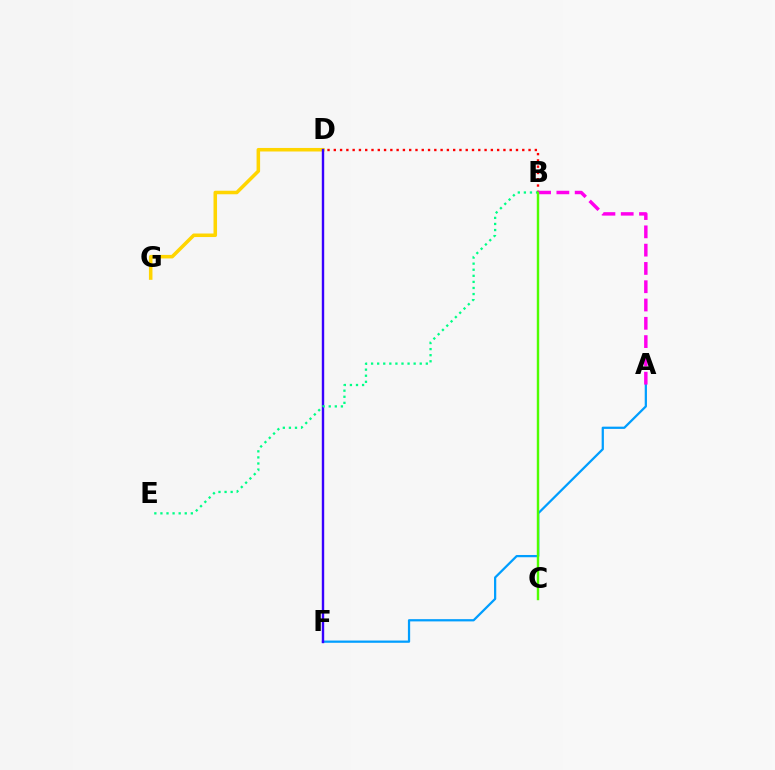{('D', 'G'): [{'color': '#ffd500', 'line_style': 'solid', 'thickness': 2.54}], ('A', 'F'): [{'color': '#009eff', 'line_style': 'solid', 'thickness': 1.62}], ('B', 'D'): [{'color': '#ff0000', 'line_style': 'dotted', 'thickness': 1.71}], ('D', 'F'): [{'color': '#3700ff', 'line_style': 'solid', 'thickness': 1.73}], ('A', 'B'): [{'color': '#ff00ed', 'line_style': 'dashed', 'thickness': 2.48}], ('B', 'E'): [{'color': '#00ff86', 'line_style': 'dotted', 'thickness': 1.65}], ('B', 'C'): [{'color': '#4fff00', 'line_style': 'solid', 'thickness': 1.74}]}